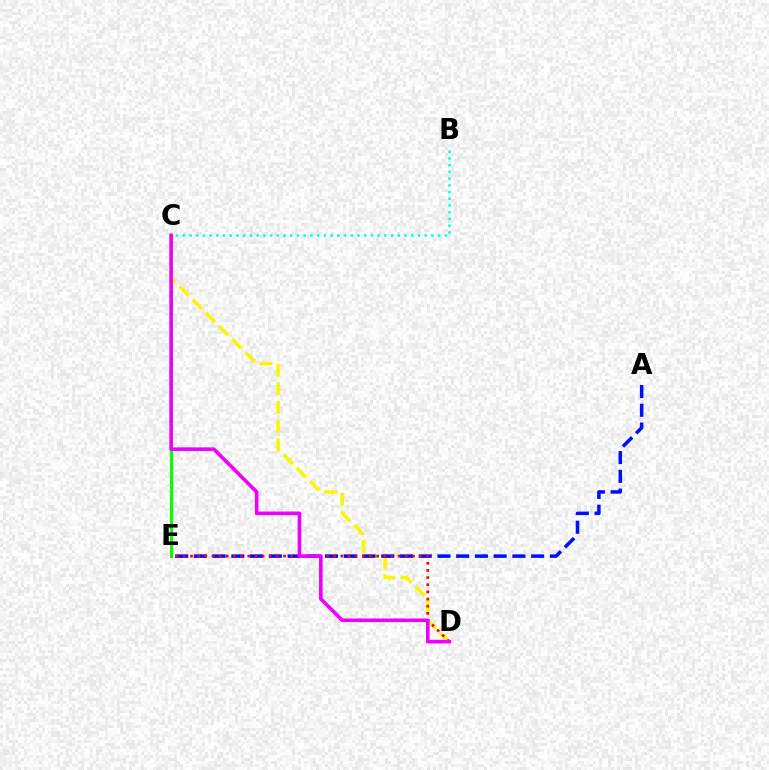{('C', 'E'): [{'color': '#08ff00', 'line_style': 'solid', 'thickness': 2.2}], ('C', 'D'): [{'color': '#fcf500', 'line_style': 'dashed', 'thickness': 2.54}, {'color': '#ee00ff', 'line_style': 'solid', 'thickness': 2.6}], ('B', 'C'): [{'color': '#00fff6', 'line_style': 'dotted', 'thickness': 1.83}], ('A', 'E'): [{'color': '#0010ff', 'line_style': 'dashed', 'thickness': 2.55}], ('D', 'E'): [{'color': '#ff0000', 'line_style': 'dotted', 'thickness': 1.95}]}